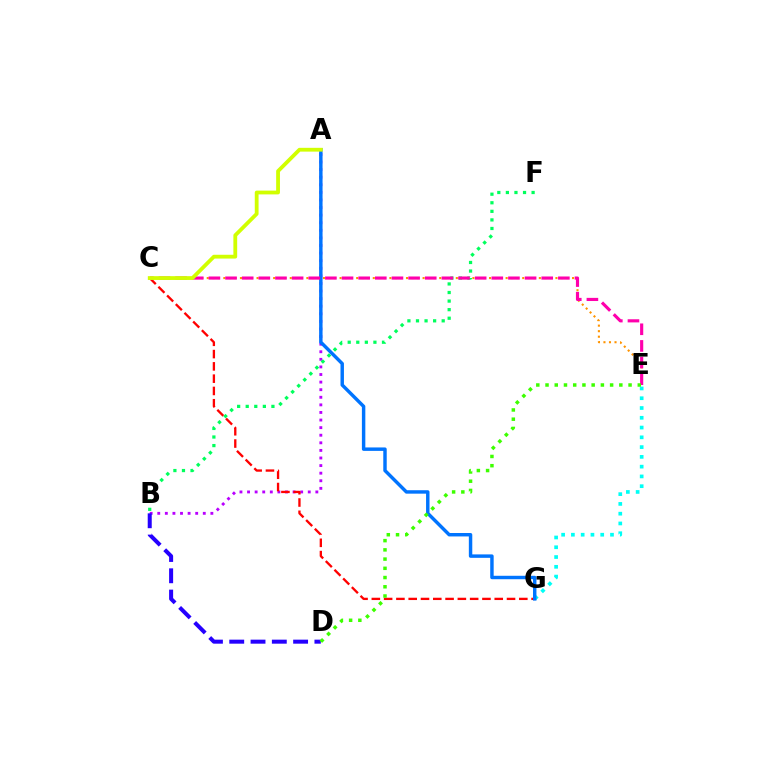{('E', 'G'): [{'color': '#00fff6', 'line_style': 'dotted', 'thickness': 2.66}], ('A', 'B'): [{'color': '#b900ff', 'line_style': 'dotted', 'thickness': 2.06}], ('C', 'G'): [{'color': '#ff0000', 'line_style': 'dashed', 'thickness': 1.67}], ('B', 'F'): [{'color': '#00ff5c', 'line_style': 'dotted', 'thickness': 2.33}], ('C', 'E'): [{'color': '#ff9400', 'line_style': 'dotted', 'thickness': 1.5}, {'color': '#ff00ac', 'line_style': 'dashed', 'thickness': 2.26}], ('A', 'G'): [{'color': '#0074ff', 'line_style': 'solid', 'thickness': 2.48}], ('B', 'D'): [{'color': '#2500ff', 'line_style': 'dashed', 'thickness': 2.89}], ('A', 'C'): [{'color': '#d1ff00', 'line_style': 'solid', 'thickness': 2.74}], ('D', 'E'): [{'color': '#3dff00', 'line_style': 'dotted', 'thickness': 2.51}]}